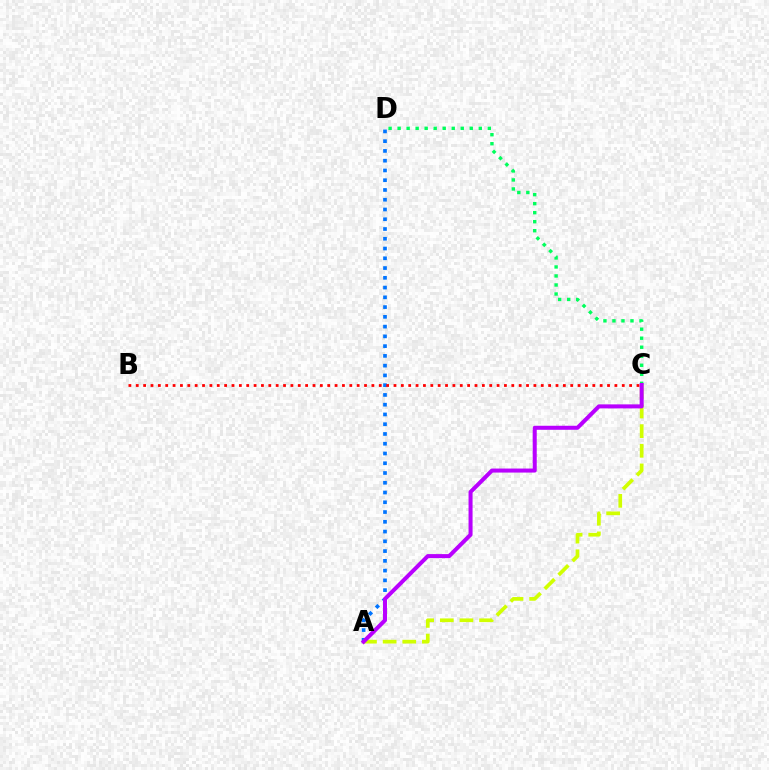{('A', 'D'): [{'color': '#0074ff', 'line_style': 'dotted', 'thickness': 2.65}], ('A', 'C'): [{'color': '#d1ff00', 'line_style': 'dashed', 'thickness': 2.67}, {'color': '#b900ff', 'line_style': 'solid', 'thickness': 2.9}], ('C', 'D'): [{'color': '#00ff5c', 'line_style': 'dotted', 'thickness': 2.45}], ('B', 'C'): [{'color': '#ff0000', 'line_style': 'dotted', 'thickness': 2.0}]}